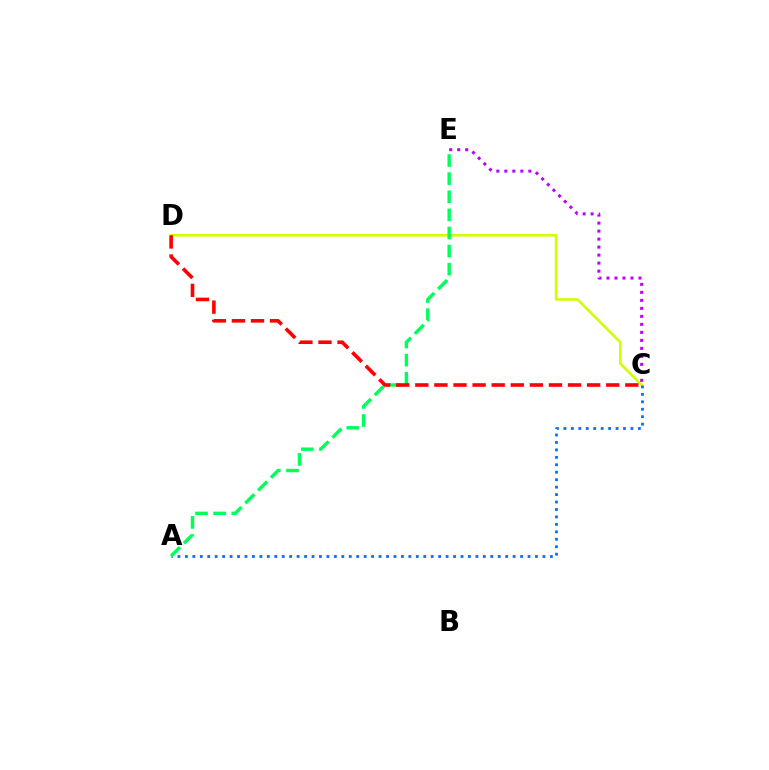{('C', 'D'): [{'color': '#d1ff00', 'line_style': 'solid', 'thickness': 1.86}, {'color': '#ff0000', 'line_style': 'dashed', 'thickness': 2.59}], ('A', 'C'): [{'color': '#0074ff', 'line_style': 'dotted', 'thickness': 2.02}], ('C', 'E'): [{'color': '#b900ff', 'line_style': 'dotted', 'thickness': 2.17}], ('A', 'E'): [{'color': '#00ff5c', 'line_style': 'dashed', 'thickness': 2.46}]}